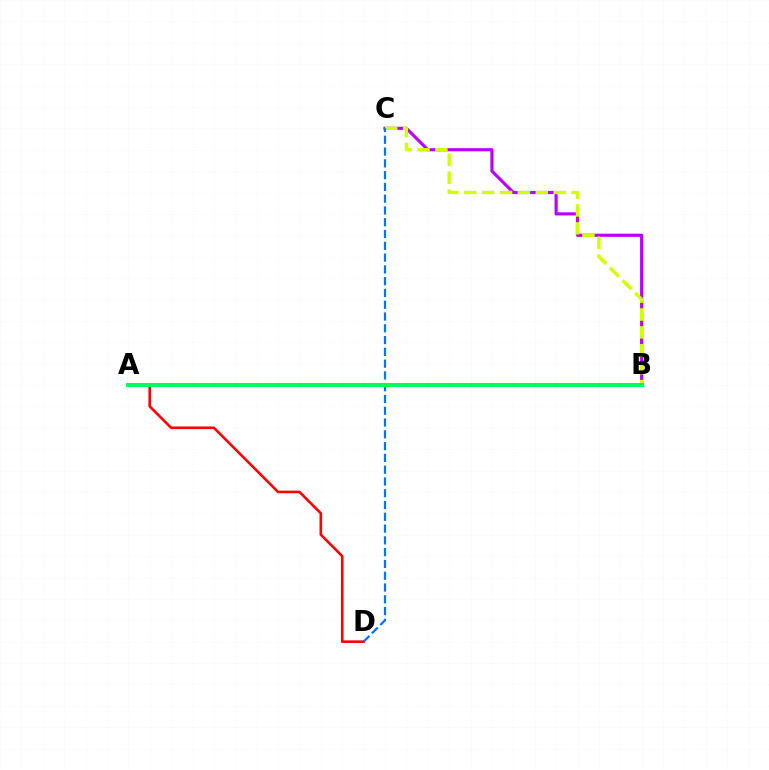{('B', 'C'): [{'color': '#b900ff', 'line_style': 'solid', 'thickness': 2.27}, {'color': '#d1ff00', 'line_style': 'dashed', 'thickness': 2.43}], ('A', 'D'): [{'color': '#ff0000', 'line_style': 'solid', 'thickness': 1.89}], ('C', 'D'): [{'color': '#0074ff', 'line_style': 'dashed', 'thickness': 1.6}], ('A', 'B'): [{'color': '#00ff5c', 'line_style': 'solid', 'thickness': 2.96}]}